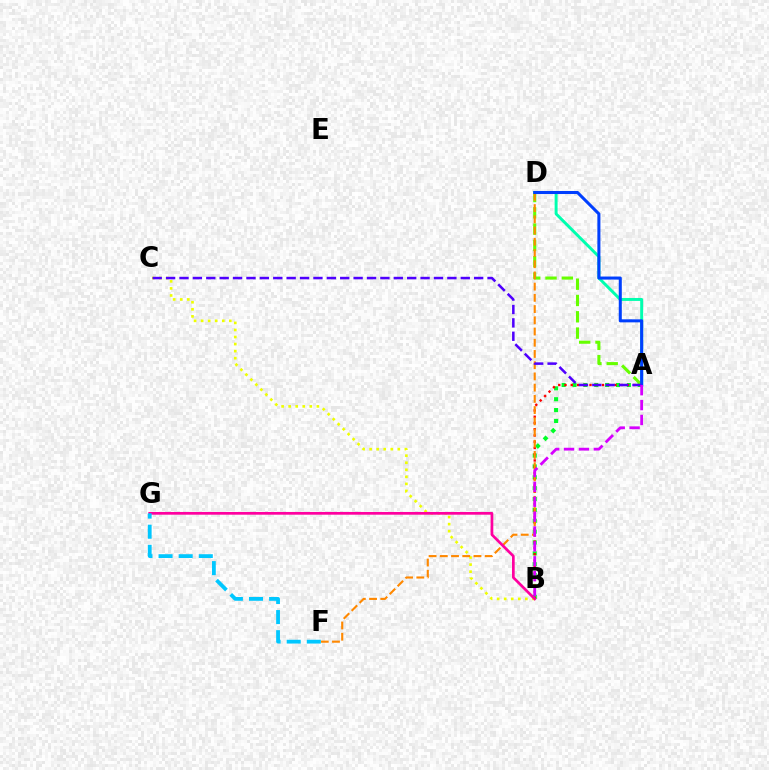{('A', 'D'): [{'color': '#00ffaf', 'line_style': 'solid', 'thickness': 2.12}, {'color': '#66ff00', 'line_style': 'dashed', 'thickness': 2.22}, {'color': '#003fff', 'line_style': 'solid', 'thickness': 2.19}], ('A', 'B'): [{'color': '#00ff27', 'line_style': 'dotted', 'thickness': 2.95}, {'color': '#ff0000', 'line_style': 'dotted', 'thickness': 1.7}, {'color': '#d600ff', 'line_style': 'dashed', 'thickness': 2.02}], ('B', 'C'): [{'color': '#eeff00', 'line_style': 'dotted', 'thickness': 1.92}], ('D', 'F'): [{'color': '#ff8800', 'line_style': 'dashed', 'thickness': 1.52}], ('B', 'G'): [{'color': '#ff00a0', 'line_style': 'solid', 'thickness': 1.95}], ('F', 'G'): [{'color': '#00c7ff', 'line_style': 'dashed', 'thickness': 2.73}], ('A', 'C'): [{'color': '#4f00ff', 'line_style': 'dashed', 'thickness': 1.82}]}